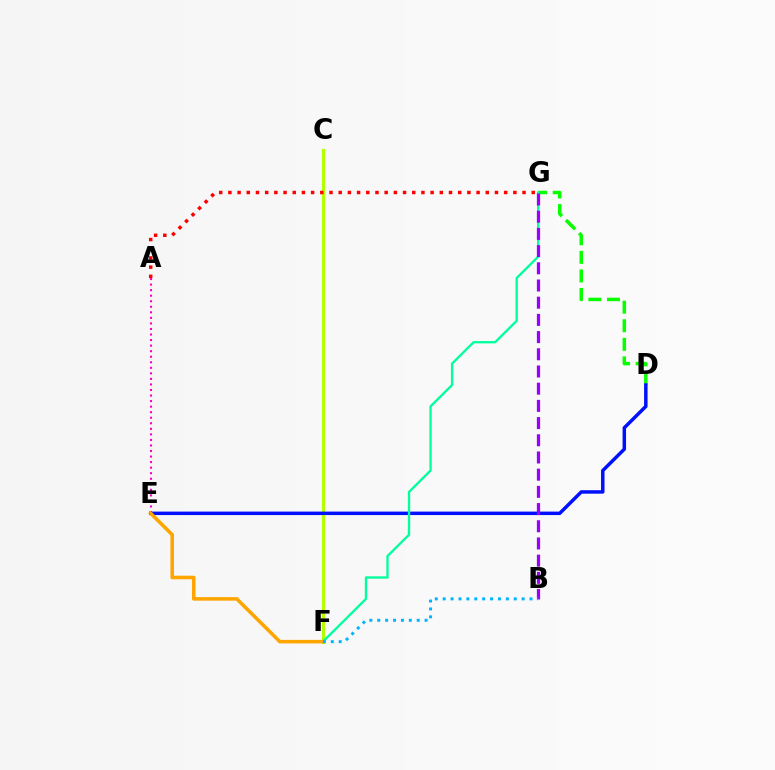{('D', 'G'): [{'color': '#08ff00', 'line_style': 'dashed', 'thickness': 2.52}], ('C', 'F'): [{'color': '#b3ff00', 'line_style': 'solid', 'thickness': 2.26}], ('A', 'E'): [{'color': '#ff00bd', 'line_style': 'dotted', 'thickness': 1.51}], ('D', 'E'): [{'color': '#0010ff', 'line_style': 'solid', 'thickness': 2.5}], ('F', 'G'): [{'color': '#00ff9d', 'line_style': 'solid', 'thickness': 1.68}], ('E', 'F'): [{'color': '#ffa500', 'line_style': 'solid', 'thickness': 2.55}], ('A', 'G'): [{'color': '#ff0000', 'line_style': 'dotted', 'thickness': 2.5}], ('B', 'G'): [{'color': '#9b00ff', 'line_style': 'dashed', 'thickness': 2.34}], ('B', 'F'): [{'color': '#00b5ff', 'line_style': 'dotted', 'thickness': 2.14}]}